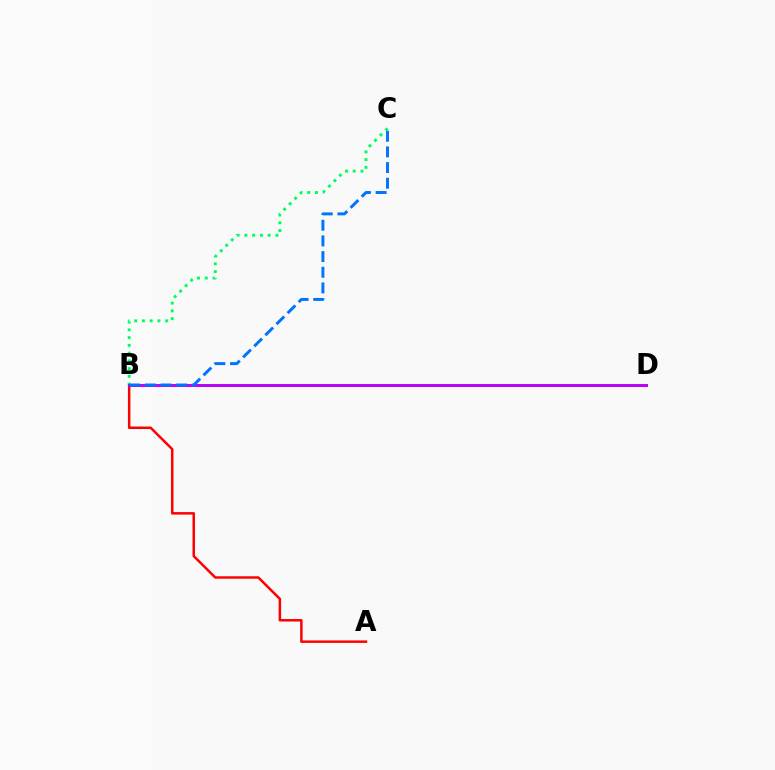{('B', 'D'): [{'color': '#d1ff00', 'line_style': 'dashed', 'thickness': 2.23}, {'color': '#b900ff', 'line_style': 'solid', 'thickness': 2.11}], ('A', 'B'): [{'color': '#ff0000', 'line_style': 'solid', 'thickness': 1.8}], ('B', 'C'): [{'color': '#00ff5c', 'line_style': 'dotted', 'thickness': 2.11}, {'color': '#0074ff', 'line_style': 'dashed', 'thickness': 2.13}]}